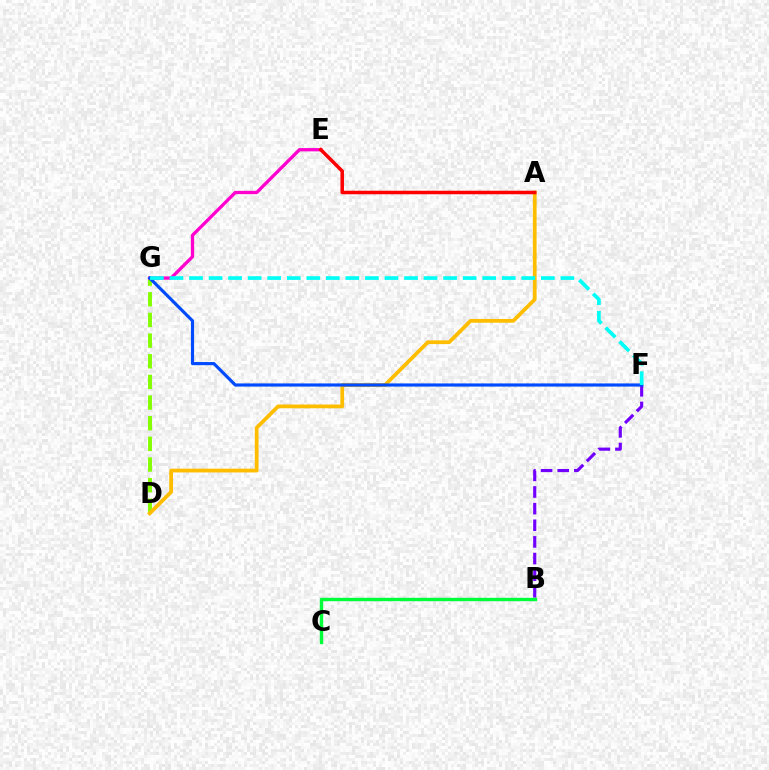{('B', 'F'): [{'color': '#7200ff', 'line_style': 'dashed', 'thickness': 2.26}], ('D', 'G'): [{'color': '#84ff00', 'line_style': 'dashed', 'thickness': 2.81}], ('E', 'G'): [{'color': '#ff00cf', 'line_style': 'solid', 'thickness': 2.37}], ('A', 'D'): [{'color': '#ffbd00', 'line_style': 'solid', 'thickness': 2.71}], ('F', 'G'): [{'color': '#004bff', 'line_style': 'solid', 'thickness': 2.27}, {'color': '#00fff6', 'line_style': 'dashed', 'thickness': 2.66}], ('B', 'C'): [{'color': '#00ff39', 'line_style': 'solid', 'thickness': 2.44}], ('A', 'E'): [{'color': '#ff0000', 'line_style': 'solid', 'thickness': 2.53}]}